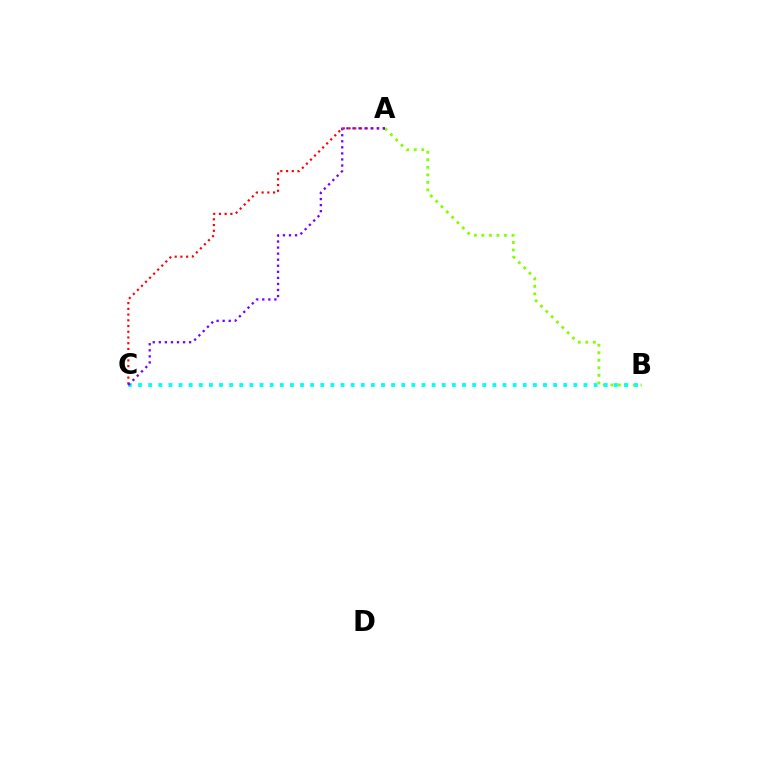{('A', 'B'): [{'color': '#84ff00', 'line_style': 'dotted', 'thickness': 2.05}], ('B', 'C'): [{'color': '#00fff6', 'line_style': 'dotted', 'thickness': 2.75}], ('A', 'C'): [{'color': '#ff0000', 'line_style': 'dotted', 'thickness': 1.56}, {'color': '#7200ff', 'line_style': 'dotted', 'thickness': 1.65}]}